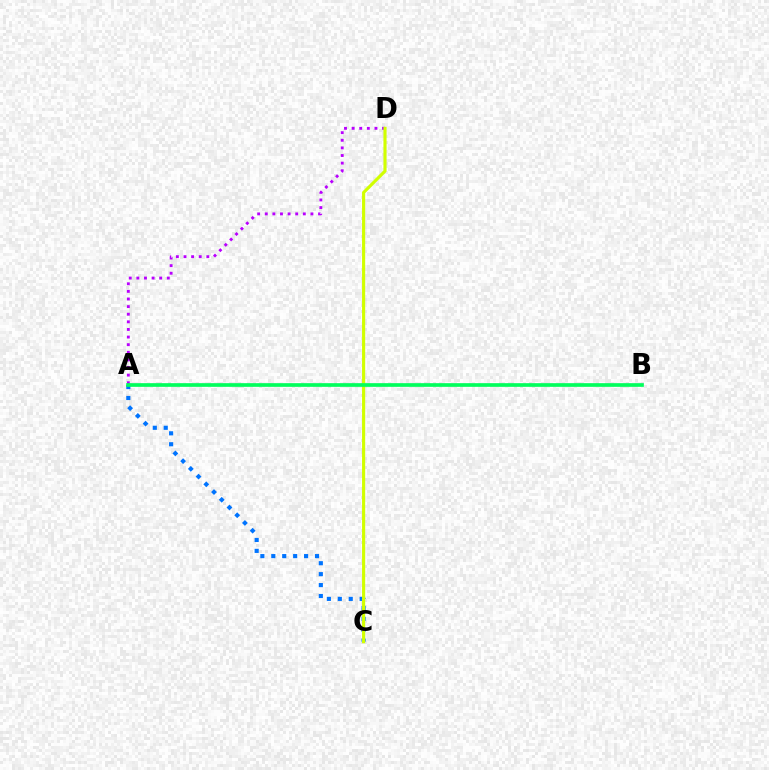{('A', 'B'): [{'color': '#ff0000', 'line_style': 'dotted', 'thickness': 1.51}, {'color': '#00ff5c', 'line_style': 'solid', 'thickness': 2.64}], ('A', 'C'): [{'color': '#0074ff', 'line_style': 'dotted', 'thickness': 2.97}], ('A', 'D'): [{'color': '#b900ff', 'line_style': 'dotted', 'thickness': 2.07}], ('C', 'D'): [{'color': '#d1ff00', 'line_style': 'solid', 'thickness': 2.25}]}